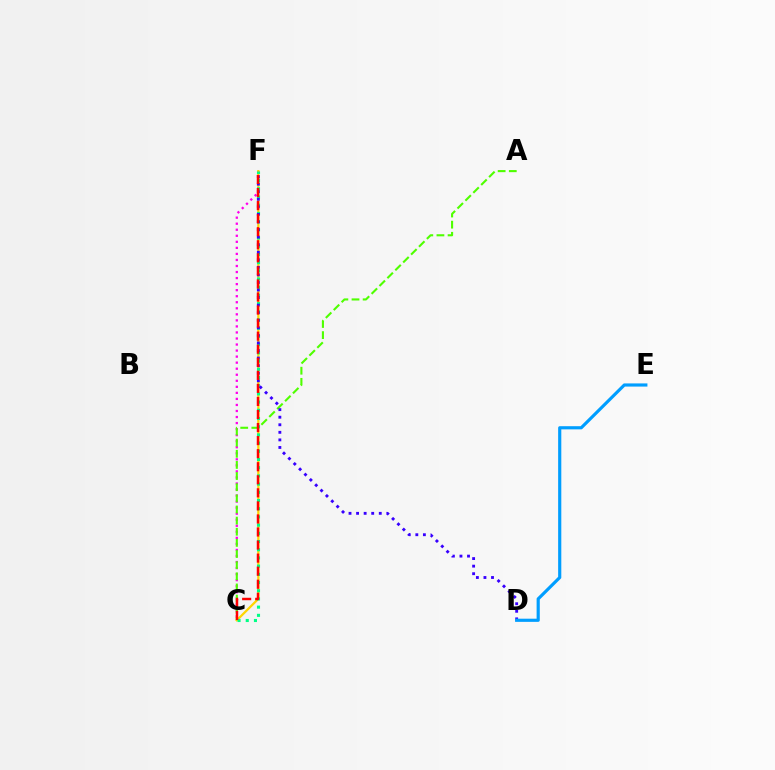{('C', 'F'): [{'color': '#ff00ed', 'line_style': 'dotted', 'thickness': 1.64}, {'color': '#ffd500', 'line_style': 'solid', 'thickness': 1.61}, {'color': '#00ff86', 'line_style': 'dotted', 'thickness': 2.23}, {'color': '#ff0000', 'line_style': 'dashed', 'thickness': 1.77}], ('A', 'C'): [{'color': '#4fff00', 'line_style': 'dashed', 'thickness': 1.51}], ('D', 'F'): [{'color': '#3700ff', 'line_style': 'dotted', 'thickness': 2.05}], ('D', 'E'): [{'color': '#009eff', 'line_style': 'solid', 'thickness': 2.28}]}